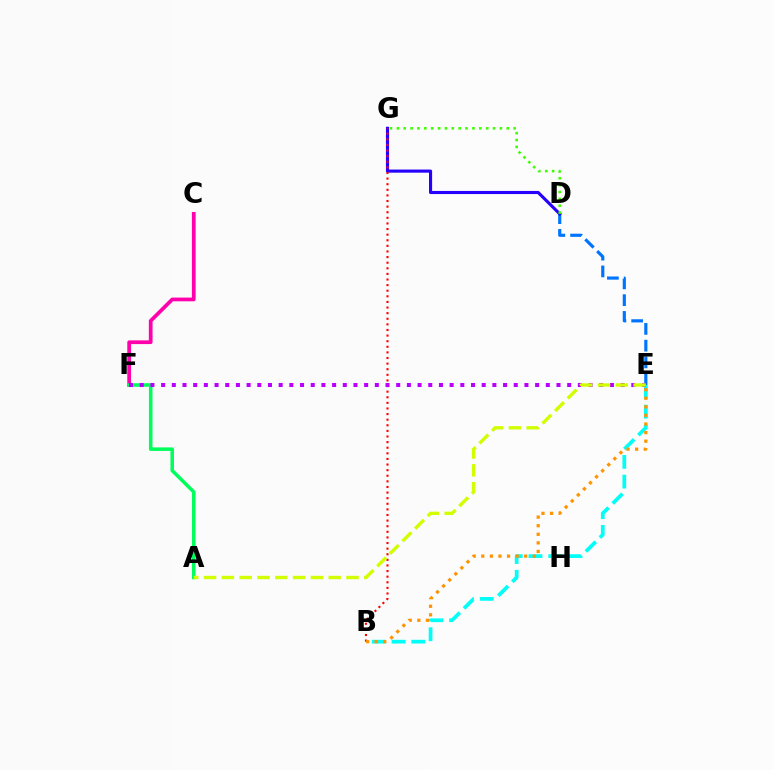{('D', 'E'): [{'color': '#0074ff', 'line_style': 'dashed', 'thickness': 2.28}], ('D', 'G'): [{'color': '#2500ff', 'line_style': 'solid', 'thickness': 2.24}, {'color': '#3dff00', 'line_style': 'dotted', 'thickness': 1.87}], ('C', 'F'): [{'color': '#ff00ac', 'line_style': 'solid', 'thickness': 2.68}], ('A', 'F'): [{'color': '#00ff5c', 'line_style': 'solid', 'thickness': 2.55}], ('B', 'G'): [{'color': '#ff0000', 'line_style': 'dotted', 'thickness': 1.52}], ('B', 'E'): [{'color': '#00fff6', 'line_style': 'dashed', 'thickness': 2.68}, {'color': '#ff9400', 'line_style': 'dotted', 'thickness': 2.33}], ('E', 'F'): [{'color': '#b900ff', 'line_style': 'dotted', 'thickness': 2.9}], ('A', 'E'): [{'color': '#d1ff00', 'line_style': 'dashed', 'thickness': 2.42}]}